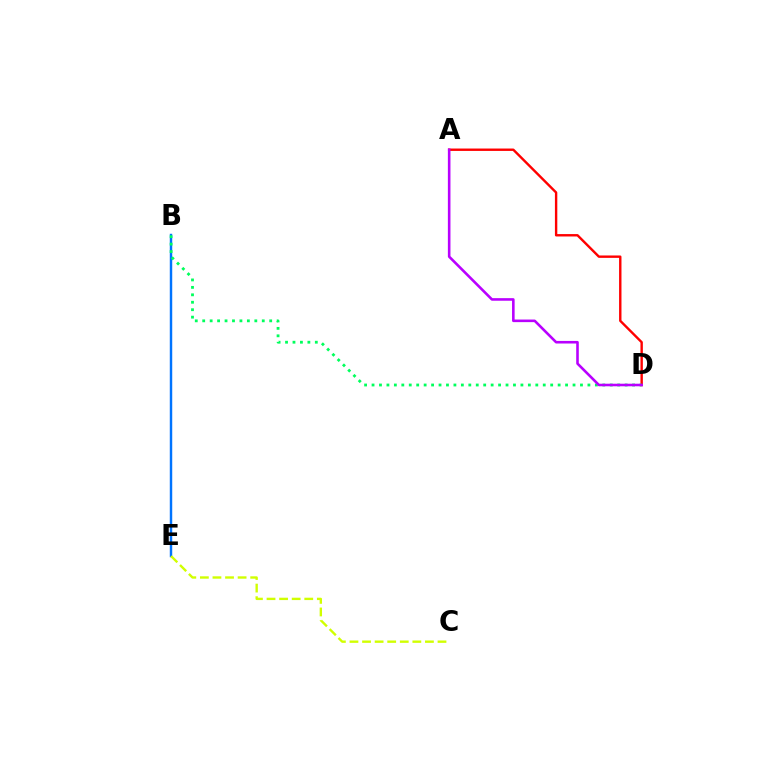{('B', 'E'): [{'color': '#0074ff', 'line_style': 'solid', 'thickness': 1.76}], ('A', 'D'): [{'color': '#ff0000', 'line_style': 'solid', 'thickness': 1.73}, {'color': '#b900ff', 'line_style': 'solid', 'thickness': 1.86}], ('C', 'E'): [{'color': '#d1ff00', 'line_style': 'dashed', 'thickness': 1.71}], ('B', 'D'): [{'color': '#00ff5c', 'line_style': 'dotted', 'thickness': 2.02}]}